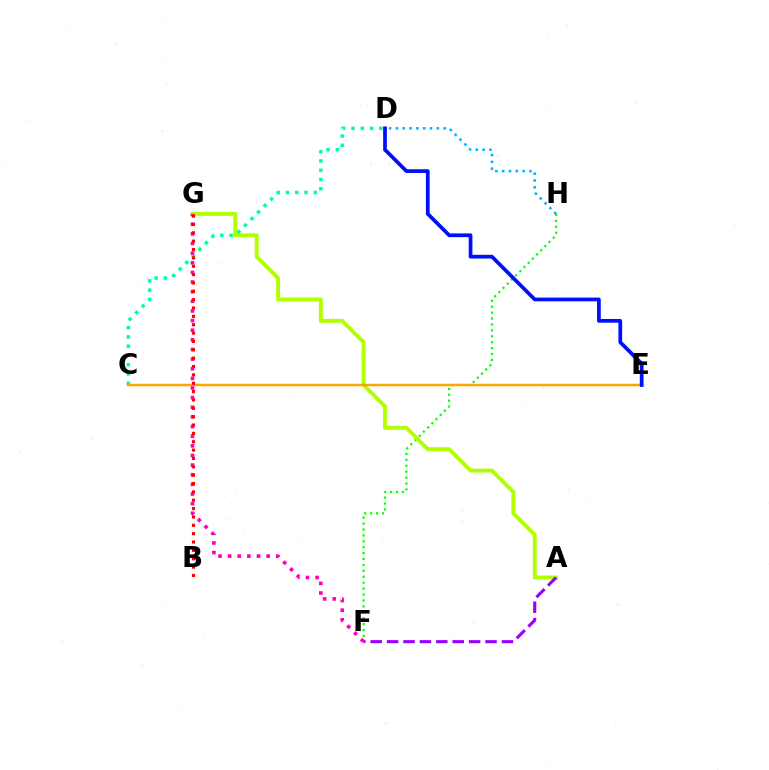{('F', 'H'): [{'color': '#08ff00', 'line_style': 'dotted', 'thickness': 1.61}], ('A', 'G'): [{'color': '#b3ff00', 'line_style': 'solid', 'thickness': 2.82}], ('C', 'D'): [{'color': '#00ff9d', 'line_style': 'dotted', 'thickness': 2.52}], ('C', 'E'): [{'color': '#ffa500', 'line_style': 'solid', 'thickness': 1.78}], ('F', 'G'): [{'color': '#ff00bd', 'line_style': 'dotted', 'thickness': 2.62}], ('D', 'H'): [{'color': '#00b5ff', 'line_style': 'dotted', 'thickness': 1.85}], ('A', 'F'): [{'color': '#9b00ff', 'line_style': 'dashed', 'thickness': 2.23}], ('B', 'G'): [{'color': '#ff0000', 'line_style': 'dotted', 'thickness': 2.27}], ('D', 'E'): [{'color': '#0010ff', 'line_style': 'solid', 'thickness': 2.69}]}